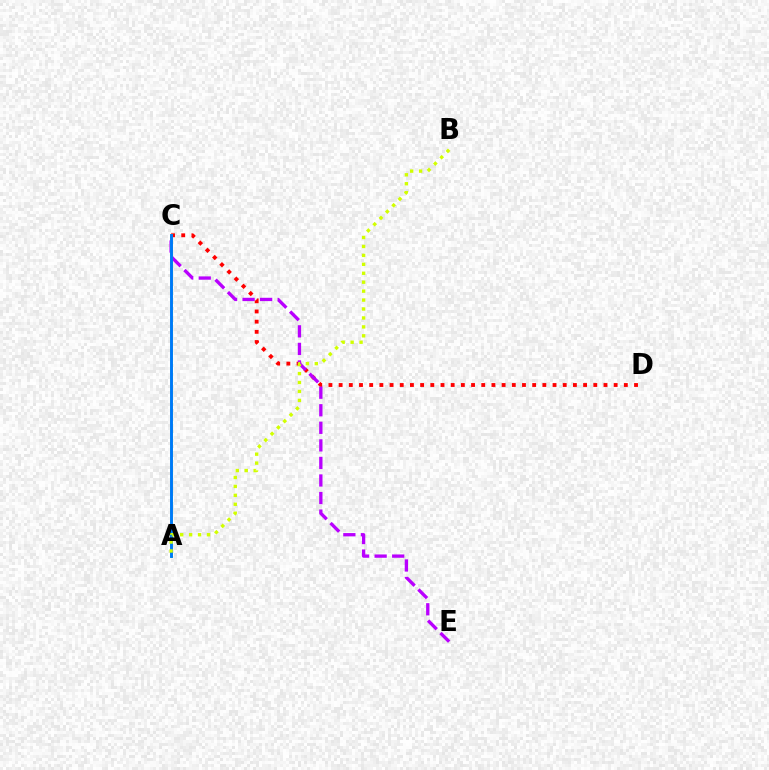{('C', 'D'): [{'color': '#ff0000', 'line_style': 'dotted', 'thickness': 2.77}], ('C', 'E'): [{'color': '#b900ff', 'line_style': 'dashed', 'thickness': 2.39}], ('A', 'C'): [{'color': '#00ff5c', 'line_style': 'solid', 'thickness': 1.95}, {'color': '#0074ff', 'line_style': 'solid', 'thickness': 2.0}], ('A', 'B'): [{'color': '#d1ff00', 'line_style': 'dotted', 'thickness': 2.43}]}